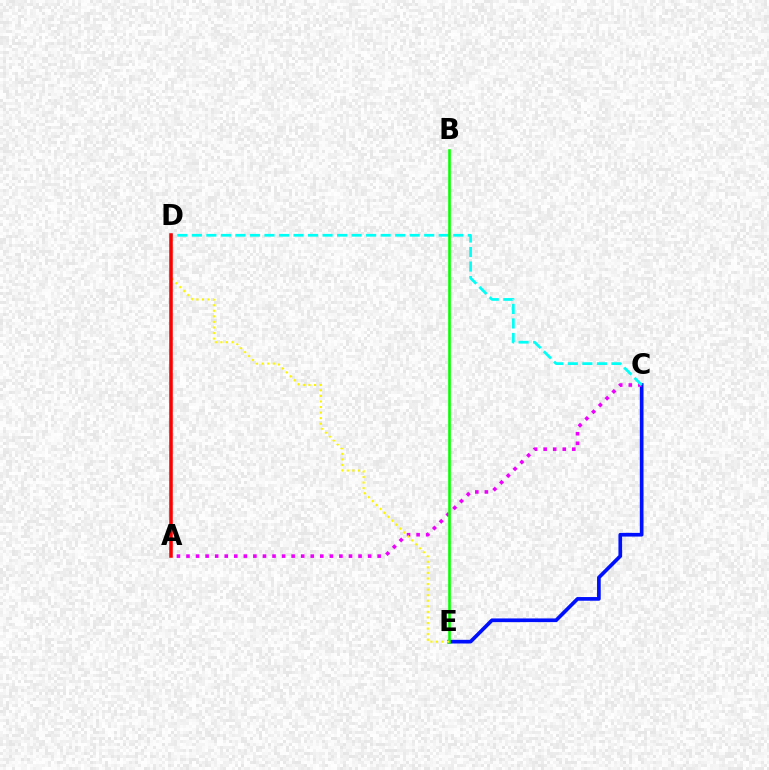{('C', 'E'): [{'color': '#0010ff', 'line_style': 'solid', 'thickness': 2.66}], ('A', 'C'): [{'color': '#ee00ff', 'line_style': 'dotted', 'thickness': 2.6}], ('C', 'D'): [{'color': '#00fff6', 'line_style': 'dashed', 'thickness': 1.97}], ('B', 'E'): [{'color': '#08ff00', 'line_style': 'solid', 'thickness': 1.86}], ('D', 'E'): [{'color': '#fcf500', 'line_style': 'dotted', 'thickness': 1.51}], ('A', 'D'): [{'color': '#ff0000', 'line_style': 'solid', 'thickness': 2.55}]}